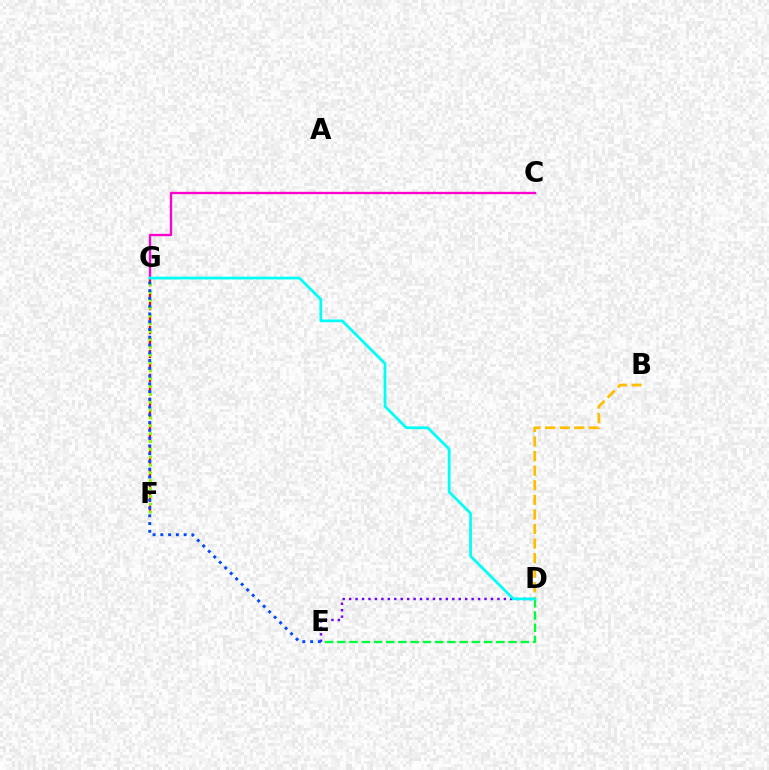{('F', 'G'): [{'color': '#ff0000', 'line_style': 'dashed', 'thickness': 1.63}, {'color': '#84ff00', 'line_style': 'dotted', 'thickness': 2.13}], ('D', 'E'): [{'color': '#7200ff', 'line_style': 'dotted', 'thickness': 1.75}, {'color': '#00ff39', 'line_style': 'dashed', 'thickness': 1.66}], ('B', 'D'): [{'color': '#ffbd00', 'line_style': 'dashed', 'thickness': 1.98}], ('E', 'G'): [{'color': '#004bff', 'line_style': 'dotted', 'thickness': 2.11}], ('C', 'G'): [{'color': '#ff00cf', 'line_style': 'solid', 'thickness': 1.69}], ('D', 'G'): [{'color': '#00fff6', 'line_style': 'solid', 'thickness': 1.98}]}